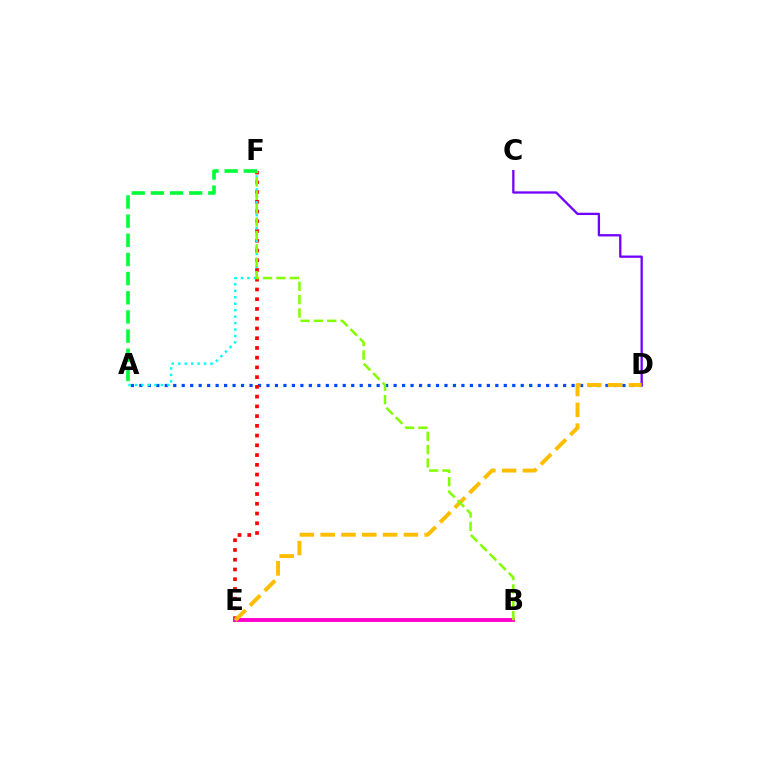{('A', 'D'): [{'color': '#004bff', 'line_style': 'dotted', 'thickness': 2.3}], ('E', 'F'): [{'color': '#ff0000', 'line_style': 'dotted', 'thickness': 2.65}], ('B', 'E'): [{'color': '#ff00cf', 'line_style': 'solid', 'thickness': 2.81}], ('C', 'D'): [{'color': '#7200ff', 'line_style': 'solid', 'thickness': 1.65}], ('D', 'E'): [{'color': '#ffbd00', 'line_style': 'dashed', 'thickness': 2.83}], ('A', 'F'): [{'color': '#00fff6', 'line_style': 'dotted', 'thickness': 1.76}, {'color': '#00ff39', 'line_style': 'dashed', 'thickness': 2.6}], ('B', 'F'): [{'color': '#84ff00', 'line_style': 'dashed', 'thickness': 1.82}]}